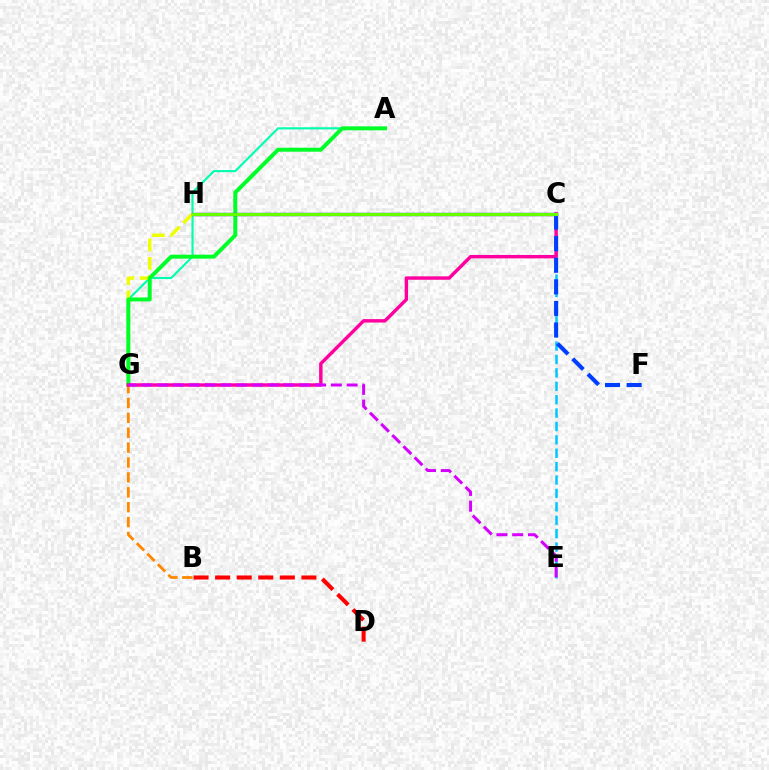{('A', 'G'): [{'color': '#00ffaf', 'line_style': 'solid', 'thickness': 1.54}, {'color': '#00ff27', 'line_style': 'solid', 'thickness': 2.86}], ('G', 'H'): [{'color': '#eeff00', 'line_style': 'dashed', 'thickness': 2.49}], ('C', 'E'): [{'color': '#00c7ff', 'line_style': 'dashed', 'thickness': 1.82}], ('B', 'G'): [{'color': '#ff8800', 'line_style': 'dashed', 'thickness': 2.02}], ('C', 'G'): [{'color': '#ff00a0', 'line_style': 'solid', 'thickness': 2.46}], ('C', 'F'): [{'color': '#003fff', 'line_style': 'dashed', 'thickness': 2.93}], ('C', 'H'): [{'color': '#4f00ff', 'line_style': 'solid', 'thickness': 2.4}, {'color': '#66ff00', 'line_style': 'solid', 'thickness': 2.31}], ('B', 'D'): [{'color': '#ff0000', 'line_style': 'dashed', 'thickness': 2.93}], ('E', 'G'): [{'color': '#d600ff', 'line_style': 'dashed', 'thickness': 2.14}]}